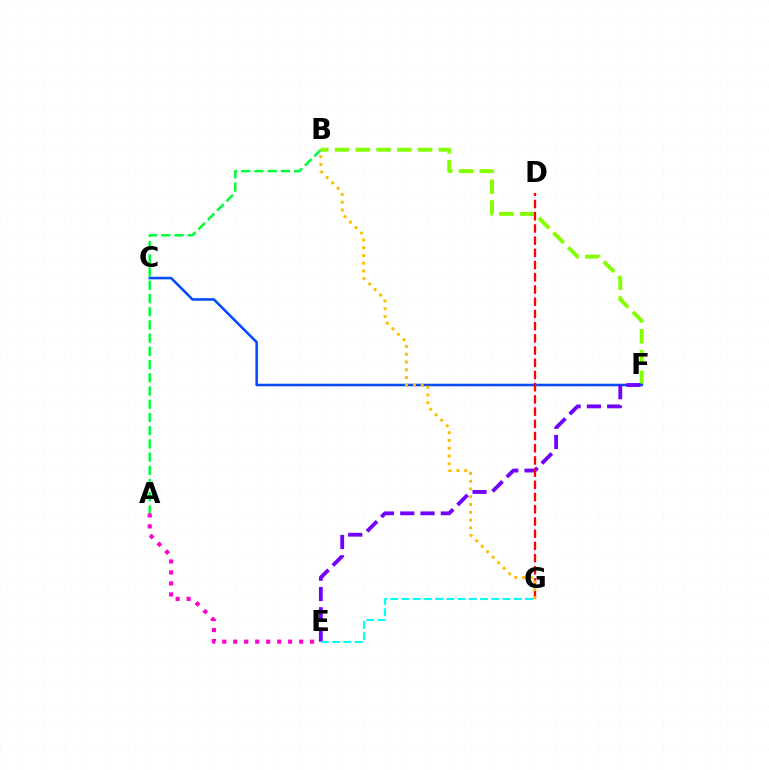{('B', 'F'): [{'color': '#84ff00', 'line_style': 'dashed', 'thickness': 2.82}], ('C', 'F'): [{'color': '#004bff', 'line_style': 'solid', 'thickness': 1.83}], ('A', 'B'): [{'color': '#00ff39', 'line_style': 'dashed', 'thickness': 1.8}], ('A', 'E'): [{'color': '#ff00cf', 'line_style': 'dotted', 'thickness': 2.98}], ('E', 'F'): [{'color': '#7200ff', 'line_style': 'dashed', 'thickness': 2.76}], ('D', 'G'): [{'color': '#ff0000', 'line_style': 'dashed', 'thickness': 1.66}], ('E', 'G'): [{'color': '#00fff6', 'line_style': 'dashed', 'thickness': 1.53}], ('B', 'G'): [{'color': '#ffbd00', 'line_style': 'dotted', 'thickness': 2.11}]}